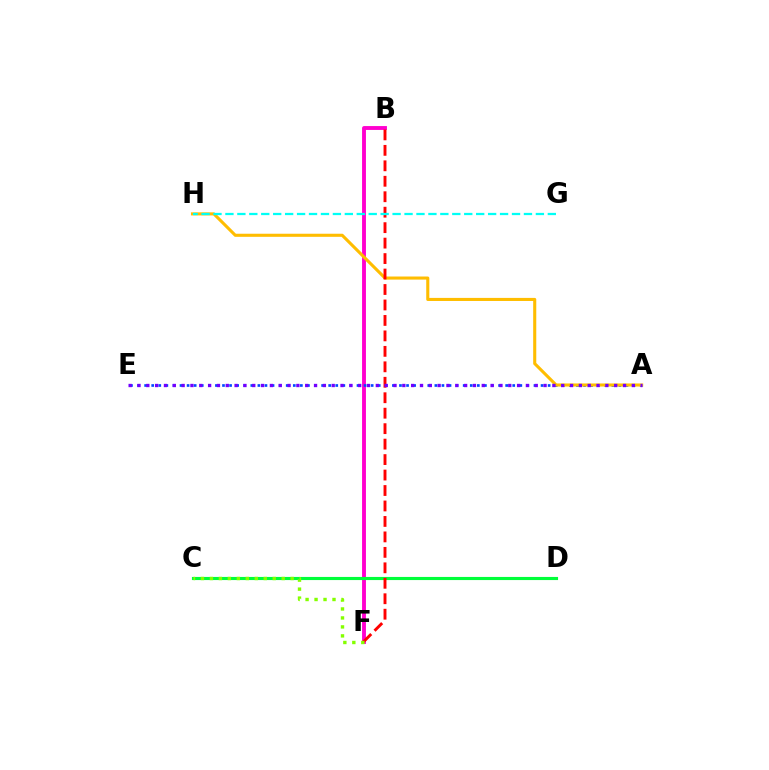{('B', 'F'): [{'color': '#ff00cf', 'line_style': 'solid', 'thickness': 2.79}, {'color': '#ff0000', 'line_style': 'dashed', 'thickness': 2.1}], ('A', 'E'): [{'color': '#004bff', 'line_style': 'dotted', 'thickness': 1.92}, {'color': '#7200ff', 'line_style': 'dotted', 'thickness': 2.4}], ('C', 'D'): [{'color': '#00ff39', 'line_style': 'solid', 'thickness': 2.25}], ('A', 'H'): [{'color': '#ffbd00', 'line_style': 'solid', 'thickness': 2.22}], ('G', 'H'): [{'color': '#00fff6', 'line_style': 'dashed', 'thickness': 1.62}], ('C', 'F'): [{'color': '#84ff00', 'line_style': 'dotted', 'thickness': 2.44}]}